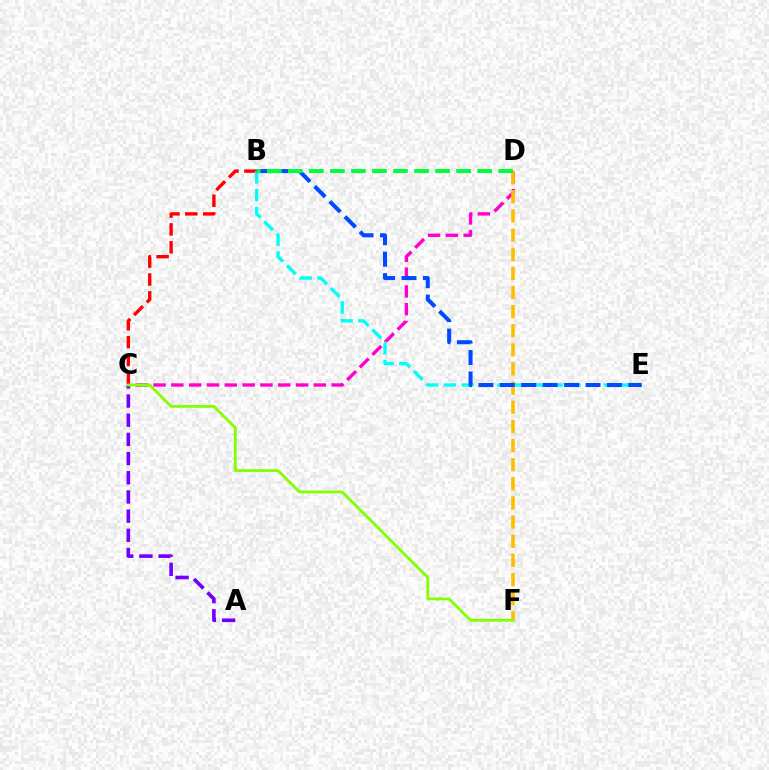{('B', 'C'): [{'color': '#ff0000', 'line_style': 'dashed', 'thickness': 2.43}], ('C', 'D'): [{'color': '#ff00cf', 'line_style': 'dashed', 'thickness': 2.42}], ('A', 'C'): [{'color': '#7200ff', 'line_style': 'dashed', 'thickness': 2.61}], ('B', 'E'): [{'color': '#00fff6', 'line_style': 'dashed', 'thickness': 2.42}, {'color': '#004bff', 'line_style': 'dashed', 'thickness': 2.91}], ('D', 'F'): [{'color': '#ffbd00', 'line_style': 'dashed', 'thickness': 2.6}], ('C', 'F'): [{'color': '#84ff00', 'line_style': 'solid', 'thickness': 2.02}], ('B', 'D'): [{'color': '#00ff39', 'line_style': 'dashed', 'thickness': 2.86}]}